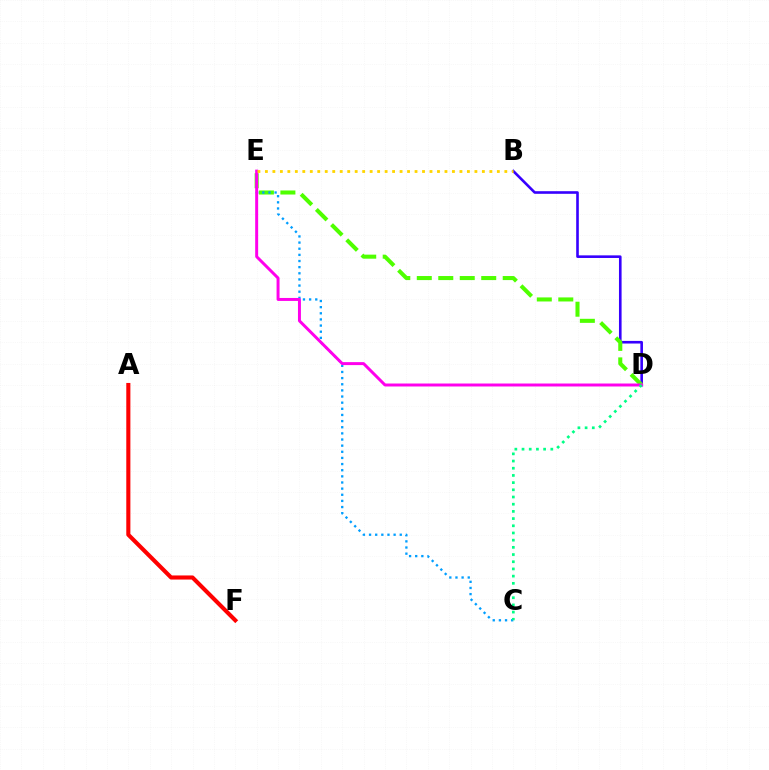{('B', 'D'): [{'color': '#3700ff', 'line_style': 'solid', 'thickness': 1.88}], ('D', 'E'): [{'color': '#4fff00', 'line_style': 'dashed', 'thickness': 2.92}, {'color': '#ff00ed', 'line_style': 'solid', 'thickness': 2.14}], ('C', 'E'): [{'color': '#009eff', 'line_style': 'dotted', 'thickness': 1.67}], ('B', 'E'): [{'color': '#ffd500', 'line_style': 'dotted', 'thickness': 2.03}], ('C', 'D'): [{'color': '#00ff86', 'line_style': 'dotted', 'thickness': 1.95}], ('A', 'F'): [{'color': '#ff0000', 'line_style': 'solid', 'thickness': 2.95}]}